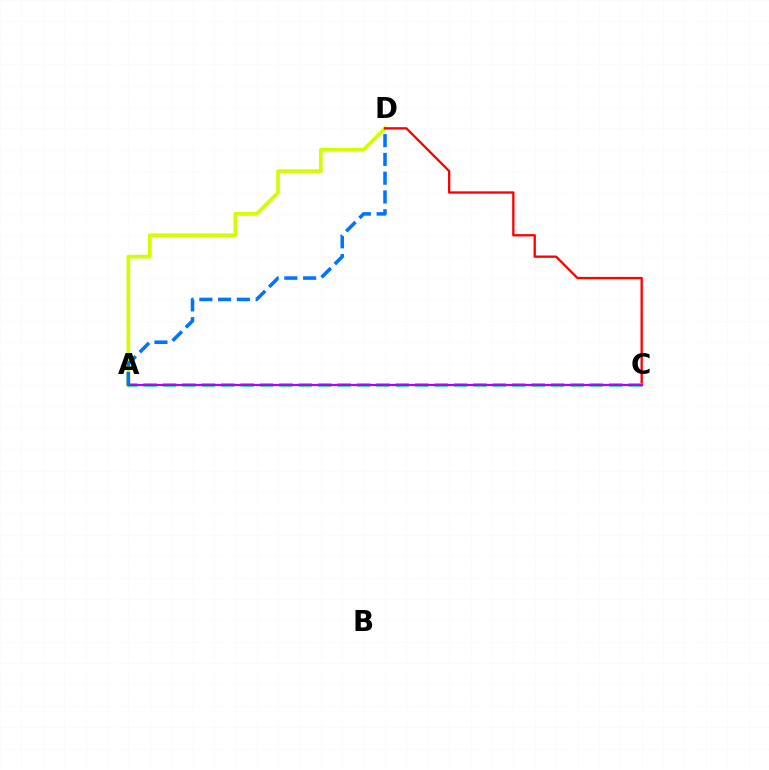{('A', 'D'): [{'color': '#d1ff00', 'line_style': 'solid', 'thickness': 2.66}, {'color': '#0074ff', 'line_style': 'dashed', 'thickness': 2.55}], ('C', 'D'): [{'color': '#ff0000', 'line_style': 'solid', 'thickness': 1.67}], ('A', 'C'): [{'color': '#00ff5c', 'line_style': 'dashed', 'thickness': 2.64}, {'color': '#b900ff', 'line_style': 'solid', 'thickness': 1.61}]}